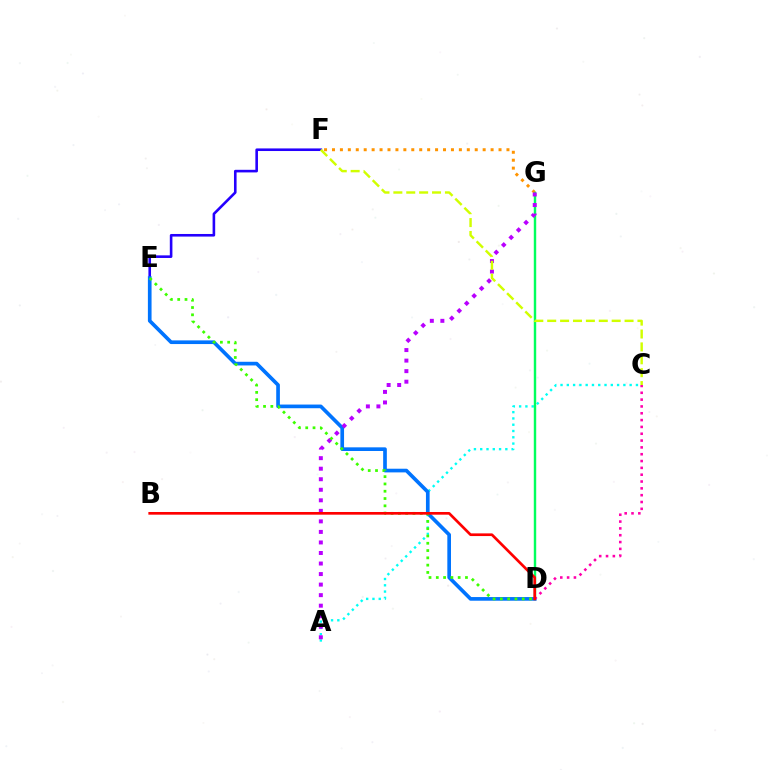{('A', 'C'): [{'color': '#00fff6', 'line_style': 'dotted', 'thickness': 1.71}], ('F', 'G'): [{'color': '#ff9400', 'line_style': 'dotted', 'thickness': 2.15}], ('E', 'F'): [{'color': '#2500ff', 'line_style': 'solid', 'thickness': 1.87}], ('D', 'G'): [{'color': '#00ff5c', 'line_style': 'solid', 'thickness': 1.75}], ('D', 'E'): [{'color': '#0074ff', 'line_style': 'solid', 'thickness': 2.64}, {'color': '#3dff00', 'line_style': 'dotted', 'thickness': 1.98}], ('A', 'G'): [{'color': '#b900ff', 'line_style': 'dotted', 'thickness': 2.86}], ('C', 'D'): [{'color': '#ff00ac', 'line_style': 'dotted', 'thickness': 1.85}], ('C', 'F'): [{'color': '#d1ff00', 'line_style': 'dashed', 'thickness': 1.75}], ('B', 'D'): [{'color': '#ff0000', 'line_style': 'solid', 'thickness': 1.93}]}